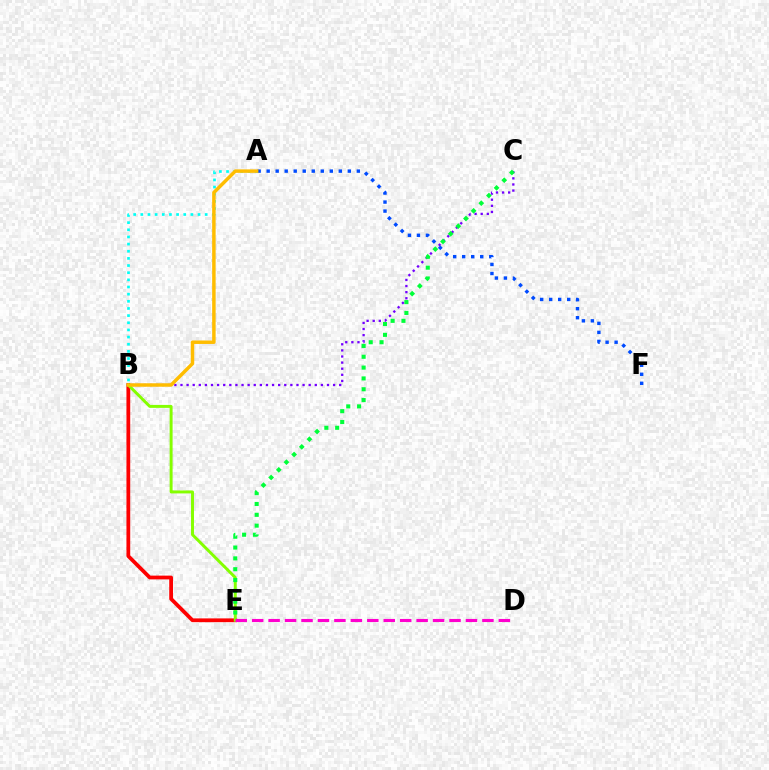{('B', 'E'): [{'color': '#ff0000', 'line_style': 'solid', 'thickness': 2.71}, {'color': '#84ff00', 'line_style': 'solid', 'thickness': 2.12}], ('B', 'C'): [{'color': '#7200ff', 'line_style': 'dotted', 'thickness': 1.66}], ('D', 'E'): [{'color': '#ff00cf', 'line_style': 'dashed', 'thickness': 2.23}], ('A', 'B'): [{'color': '#00fff6', 'line_style': 'dotted', 'thickness': 1.94}, {'color': '#ffbd00', 'line_style': 'solid', 'thickness': 2.5}], ('C', 'E'): [{'color': '#00ff39', 'line_style': 'dotted', 'thickness': 2.94}], ('A', 'F'): [{'color': '#004bff', 'line_style': 'dotted', 'thickness': 2.45}]}